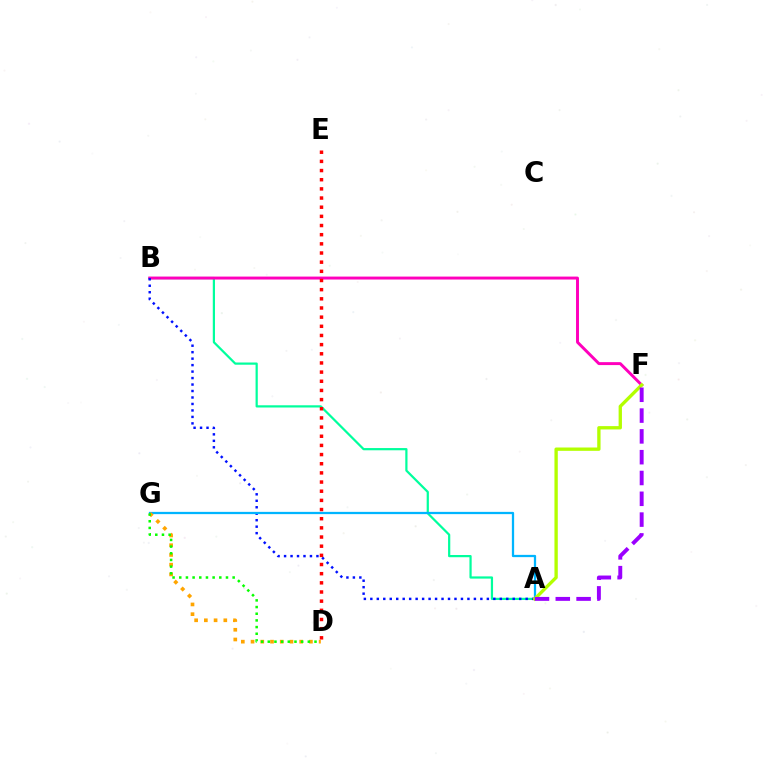{('A', 'B'): [{'color': '#00ff9d', 'line_style': 'solid', 'thickness': 1.6}, {'color': '#0010ff', 'line_style': 'dotted', 'thickness': 1.76}], ('B', 'F'): [{'color': '#ff00bd', 'line_style': 'solid', 'thickness': 2.12}], ('A', 'G'): [{'color': '#00b5ff', 'line_style': 'solid', 'thickness': 1.63}], ('D', 'G'): [{'color': '#ffa500', 'line_style': 'dotted', 'thickness': 2.64}, {'color': '#08ff00', 'line_style': 'dotted', 'thickness': 1.81}], ('A', 'F'): [{'color': '#b3ff00', 'line_style': 'solid', 'thickness': 2.4}, {'color': '#9b00ff', 'line_style': 'dashed', 'thickness': 2.83}], ('D', 'E'): [{'color': '#ff0000', 'line_style': 'dotted', 'thickness': 2.49}]}